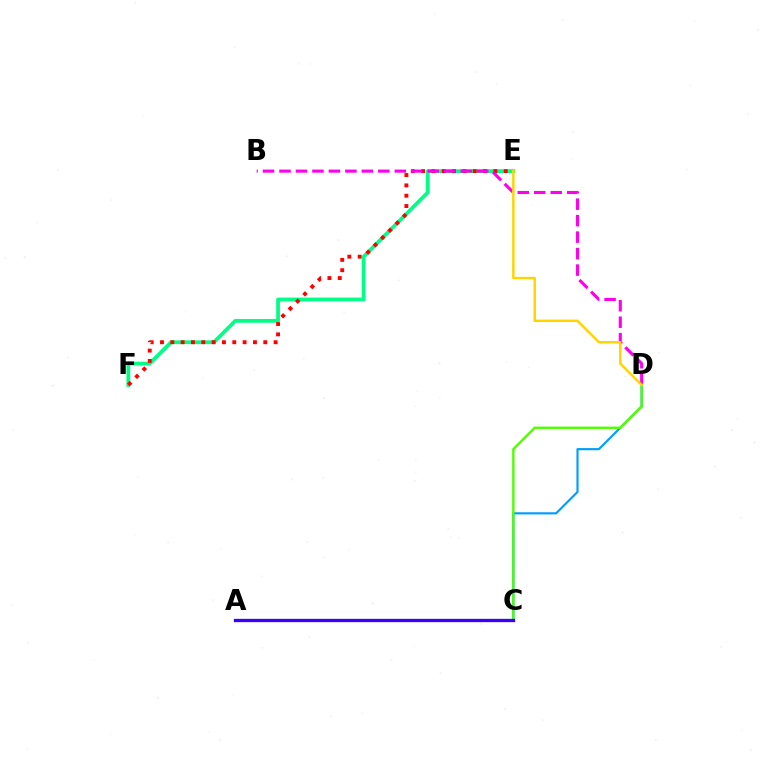{('E', 'F'): [{'color': '#00ff86', 'line_style': 'solid', 'thickness': 2.7}, {'color': '#ff0000', 'line_style': 'dotted', 'thickness': 2.81}], ('B', 'D'): [{'color': '#ff00ed', 'line_style': 'dashed', 'thickness': 2.24}], ('C', 'D'): [{'color': '#009eff', 'line_style': 'solid', 'thickness': 1.55}, {'color': '#4fff00', 'line_style': 'solid', 'thickness': 1.71}], ('D', 'E'): [{'color': '#ffd500', 'line_style': 'solid', 'thickness': 1.78}], ('A', 'C'): [{'color': '#3700ff', 'line_style': 'solid', 'thickness': 2.38}]}